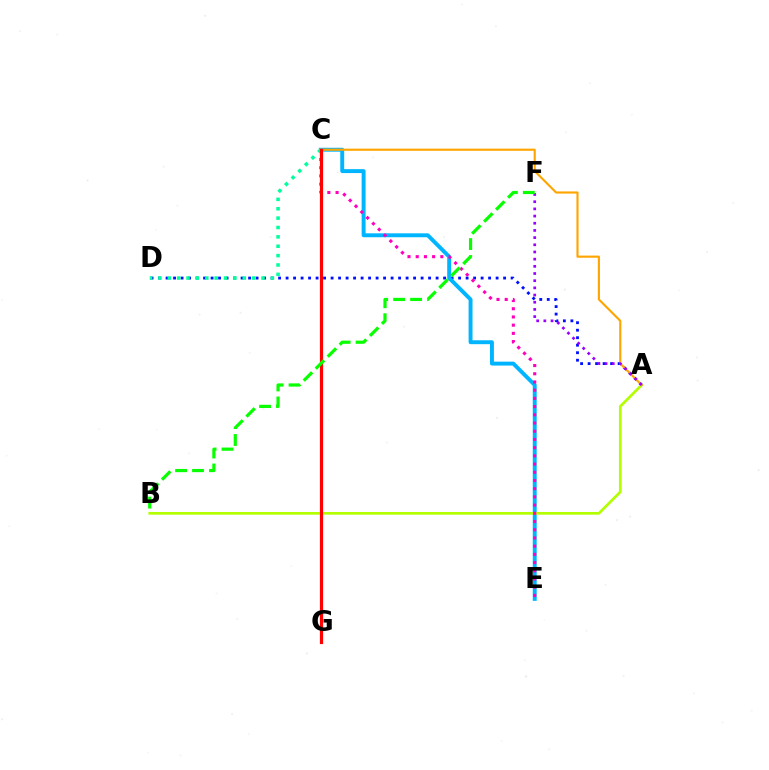{('A', 'D'): [{'color': '#0010ff', 'line_style': 'dotted', 'thickness': 2.04}], ('C', 'E'): [{'color': '#00b5ff', 'line_style': 'solid', 'thickness': 2.83}, {'color': '#ff00bd', 'line_style': 'dotted', 'thickness': 2.23}], ('A', 'B'): [{'color': '#b3ff00', 'line_style': 'solid', 'thickness': 1.94}], ('A', 'C'): [{'color': '#ffa500', 'line_style': 'solid', 'thickness': 1.54}], ('C', 'D'): [{'color': '#00ff9d', 'line_style': 'dotted', 'thickness': 2.55}], ('A', 'F'): [{'color': '#9b00ff', 'line_style': 'dotted', 'thickness': 1.95}], ('C', 'G'): [{'color': '#ff0000', 'line_style': 'solid', 'thickness': 2.3}], ('B', 'F'): [{'color': '#08ff00', 'line_style': 'dashed', 'thickness': 2.3}]}